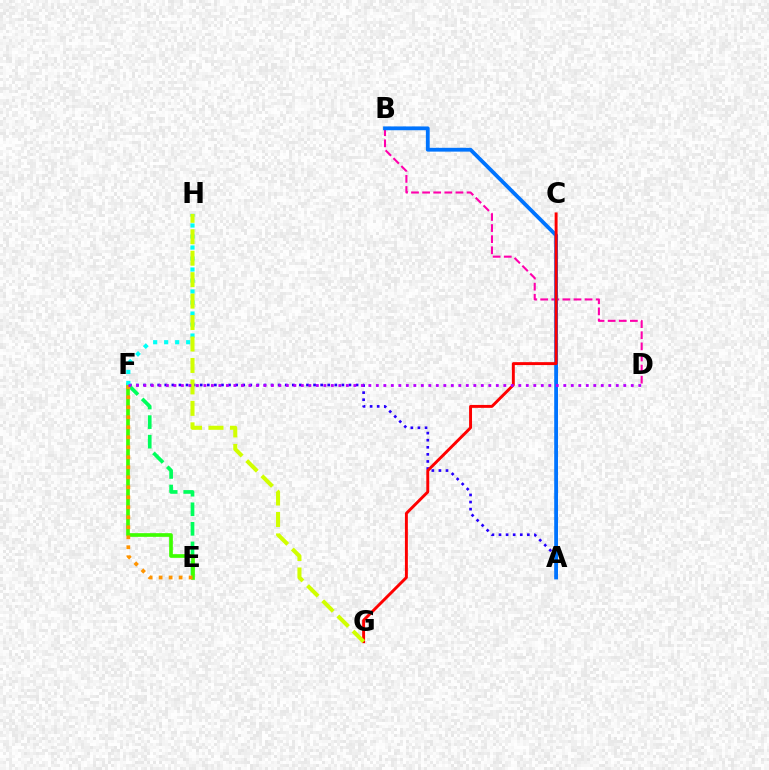{('A', 'F'): [{'color': '#2500ff', 'line_style': 'dotted', 'thickness': 1.93}], ('E', 'F'): [{'color': '#00ff5c', 'line_style': 'dashed', 'thickness': 2.66}, {'color': '#3dff00', 'line_style': 'solid', 'thickness': 2.65}, {'color': '#ff9400', 'line_style': 'dotted', 'thickness': 2.72}], ('B', 'D'): [{'color': '#ff00ac', 'line_style': 'dashed', 'thickness': 1.51}], ('A', 'B'): [{'color': '#0074ff', 'line_style': 'solid', 'thickness': 2.74}], ('C', 'G'): [{'color': '#ff0000', 'line_style': 'solid', 'thickness': 2.11}], ('F', 'H'): [{'color': '#00fff6', 'line_style': 'dotted', 'thickness': 2.99}], ('G', 'H'): [{'color': '#d1ff00', 'line_style': 'dashed', 'thickness': 2.91}], ('D', 'F'): [{'color': '#b900ff', 'line_style': 'dotted', 'thickness': 2.04}]}